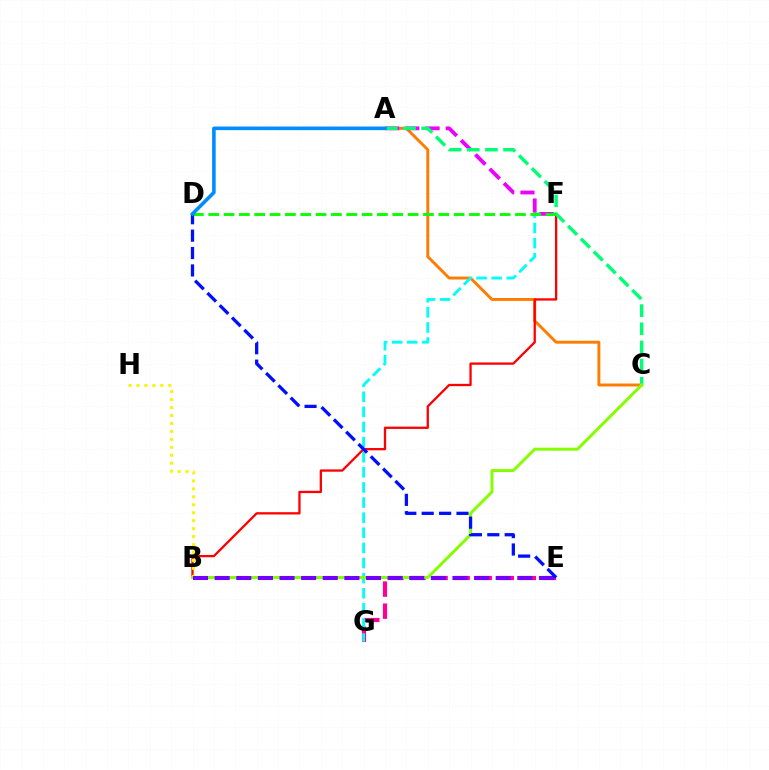{('A', 'C'): [{'color': '#ff7c00', 'line_style': 'solid', 'thickness': 2.11}, {'color': '#00ff74', 'line_style': 'dashed', 'thickness': 2.47}], ('E', 'G'): [{'color': '#ff0094', 'line_style': 'dashed', 'thickness': 3.0}], ('F', 'G'): [{'color': '#00fff6', 'line_style': 'dashed', 'thickness': 2.05}], ('B', 'F'): [{'color': '#ff0000', 'line_style': 'solid', 'thickness': 1.65}], ('A', 'F'): [{'color': '#ee00ff', 'line_style': 'dashed', 'thickness': 2.75}], ('B', 'H'): [{'color': '#fcf500', 'line_style': 'dotted', 'thickness': 2.16}], ('B', 'C'): [{'color': '#84ff00', 'line_style': 'solid', 'thickness': 2.15}], ('D', 'F'): [{'color': '#08ff00', 'line_style': 'dashed', 'thickness': 2.08}], ('B', 'E'): [{'color': '#7200ff', 'line_style': 'dashed', 'thickness': 2.94}], ('D', 'E'): [{'color': '#0010ff', 'line_style': 'dashed', 'thickness': 2.36}], ('A', 'D'): [{'color': '#008cff', 'line_style': 'solid', 'thickness': 2.58}]}